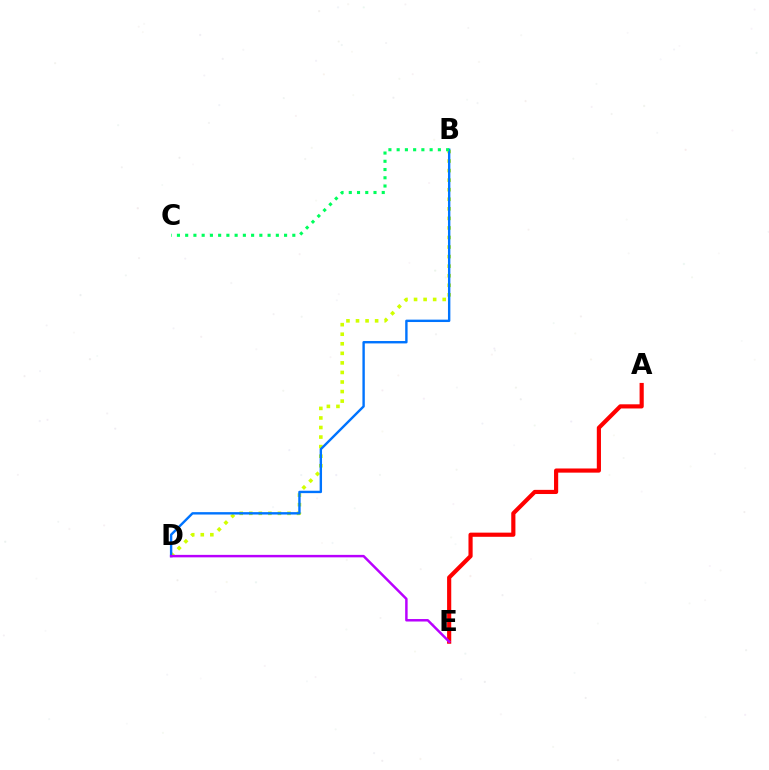{('B', 'D'): [{'color': '#d1ff00', 'line_style': 'dotted', 'thickness': 2.6}, {'color': '#0074ff', 'line_style': 'solid', 'thickness': 1.72}], ('A', 'E'): [{'color': '#ff0000', 'line_style': 'solid', 'thickness': 2.99}], ('B', 'C'): [{'color': '#00ff5c', 'line_style': 'dotted', 'thickness': 2.24}], ('D', 'E'): [{'color': '#b900ff', 'line_style': 'solid', 'thickness': 1.78}]}